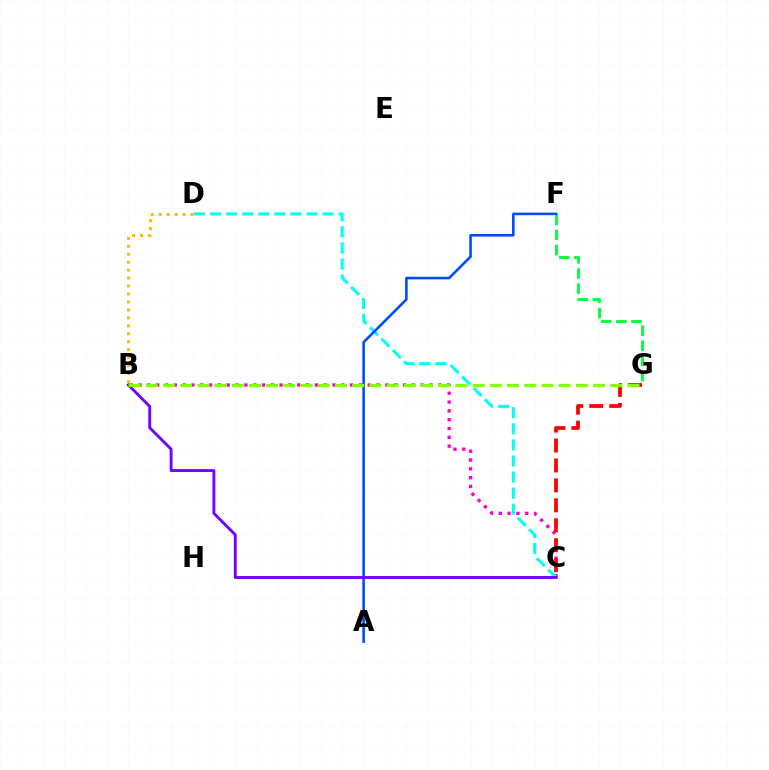{('F', 'G'): [{'color': '#00ff39', 'line_style': 'dashed', 'thickness': 2.06}], ('B', 'D'): [{'color': '#ffbd00', 'line_style': 'dotted', 'thickness': 2.16}], ('B', 'C'): [{'color': '#ff00cf', 'line_style': 'dotted', 'thickness': 2.4}, {'color': '#7200ff', 'line_style': 'solid', 'thickness': 2.06}], ('C', 'G'): [{'color': '#ff0000', 'line_style': 'dashed', 'thickness': 2.71}], ('C', 'D'): [{'color': '#00fff6', 'line_style': 'dashed', 'thickness': 2.18}], ('A', 'F'): [{'color': '#004bff', 'line_style': 'solid', 'thickness': 1.86}], ('B', 'G'): [{'color': '#84ff00', 'line_style': 'dashed', 'thickness': 2.34}]}